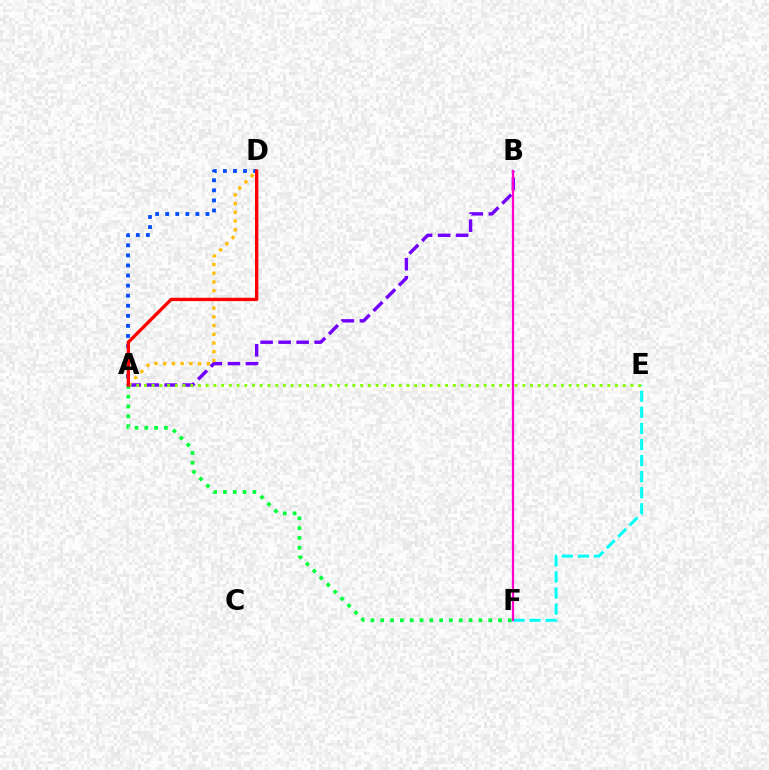{('A', 'D'): [{'color': '#004bff', 'line_style': 'dotted', 'thickness': 2.74}, {'color': '#ffbd00', 'line_style': 'dotted', 'thickness': 2.37}, {'color': '#ff0000', 'line_style': 'solid', 'thickness': 2.4}], ('E', 'F'): [{'color': '#00fff6', 'line_style': 'dashed', 'thickness': 2.19}], ('A', 'F'): [{'color': '#00ff39', 'line_style': 'dotted', 'thickness': 2.67}], ('A', 'B'): [{'color': '#7200ff', 'line_style': 'dashed', 'thickness': 2.45}], ('B', 'F'): [{'color': '#ff00cf', 'line_style': 'solid', 'thickness': 1.6}], ('A', 'E'): [{'color': '#84ff00', 'line_style': 'dotted', 'thickness': 2.1}]}